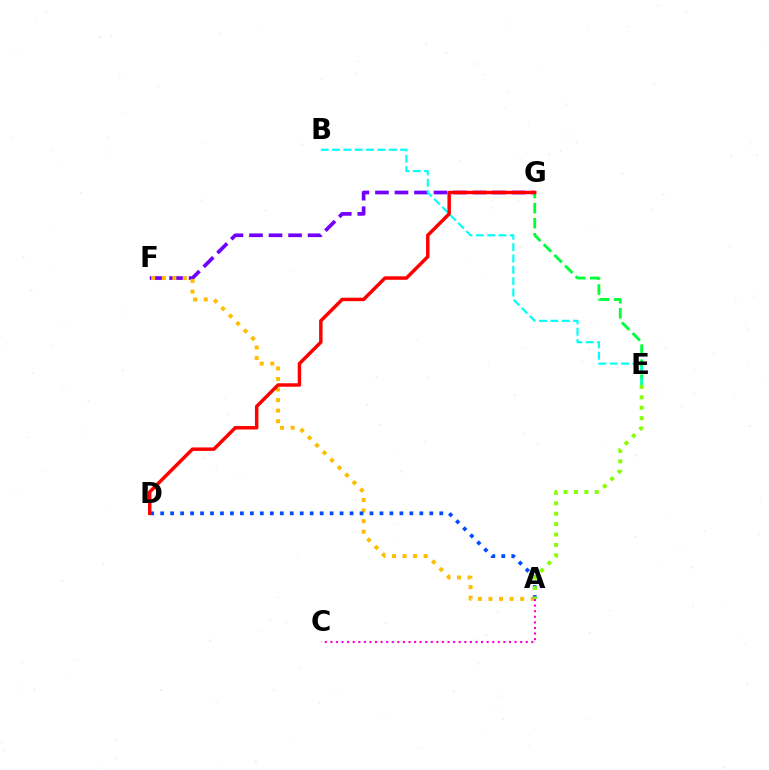{('F', 'G'): [{'color': '#7200ff', 'line_style': 'dashed', 'thickness': 2.65}], ('A', 'F'): [{'color': '#ffbd00', 'line_style': 'dotted', 'thickness': 2.87}], ('A', 'D'): [{'color': '#004bff', 'line_style': 'dotted', 'thickness': 2.71}], ('E', 'G'): [{'color': '#00ff39', 'line_style': 'dashed', 'thickness': 2.05}], ('A', 'E'): [{'color': '#84ff00', 'line_style': 'dotted', 'thickness': 2.83}], ('B', 'E'): [{'color': '#00fff6', 'line_style': 'dashed', 'thickness': 1.54}], ('A', 'C'): [{'color': '#ff00cf', 'line_style': 'dotted', 'thickness': 1.52}], ('D', 'G'): [{'color': '#ff0000', 'line_style': 'solid', 'thickness': 2.49}]}